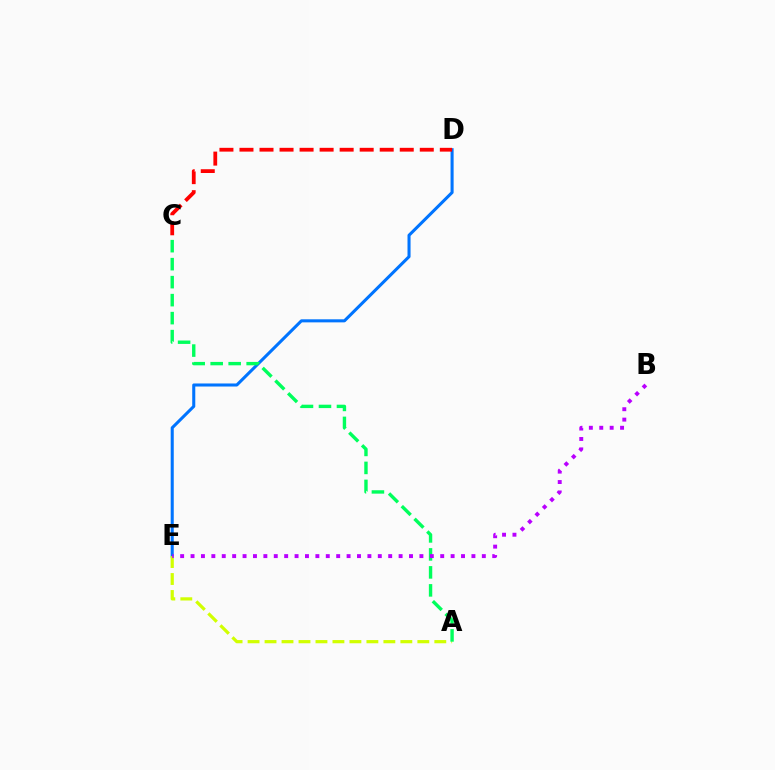{('D', 'E'): [{'color': '#0074ff', 'line_style': 'solid', 'thickness': 2.2}], ('A', 'E'): [{'color': '#d1ff00', 'line_style': 'dashed', 'thickness': 2.31}], ('A', 'C'): [{'color': '#00ff5c', 'line_style': 'dashed', 'thickness': 2.44}], ('B', 'E'): [{'color': '#b900ff', 'line_style': 'dotted', 'thickness': 2.83}], ('C', 'D'): [{'color': '#ff0000', 'line_style': 'dashed', 'thickness': 2.72}]}